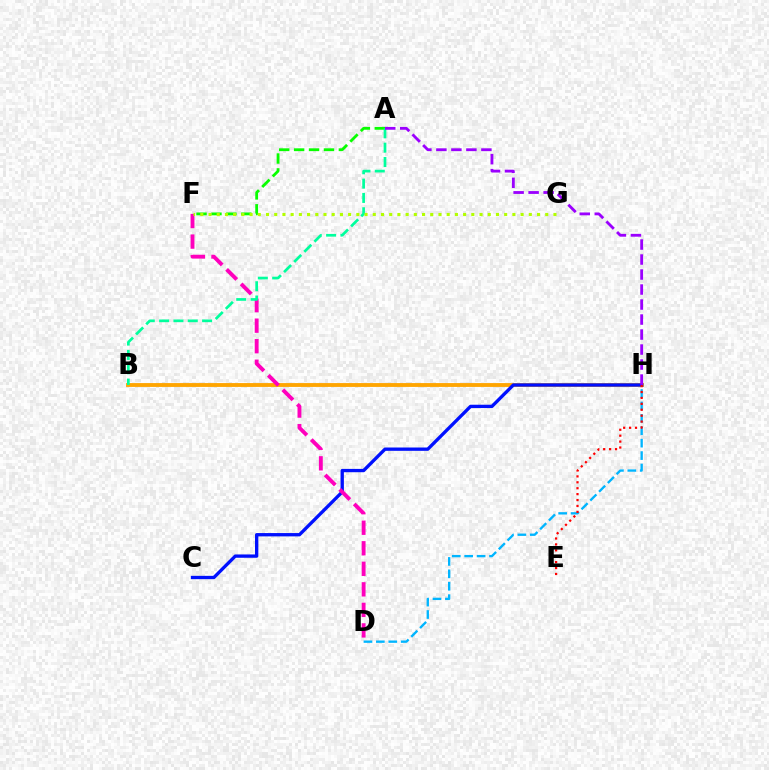{('A', 'F'): [{'color': '#08ff00', 'line_style': 'dashed', 'thickness': 2.03}], ('D', 'H'): [{'color': '#00b5ff', 'line_style': 'dashed', 'thickness': 1.69}], ('B', 'H'): [{'color': '#ffa500', 'line_style': 'solid', 'thickness': 2.77}], ('C', 'H'): [{'color': '#0010ff', 'line_style': 'solid', 'thickness': 2.39}], ('D', 'F'): [{'color': '#ff00bd', 'line_style': 'dashed', 'thickness': 2.79}], ('A', 'B'): [{'color': '#00ff9d', 'line_style': 'dashed', 'thickness': 1.95}], ('F', 'G'): [{'color': '#b3ff00', 'line_style': 'dotted', 'thickness': 2.23}], ('A', 'H'): [{'color': '#9b00ff', 'line_style': 'dashed', 'thickness': 2.04}], ('E', 'H'): [{'color': '#ff0000', 'line_style': 'dotted', 'thickness': 1.61}]}